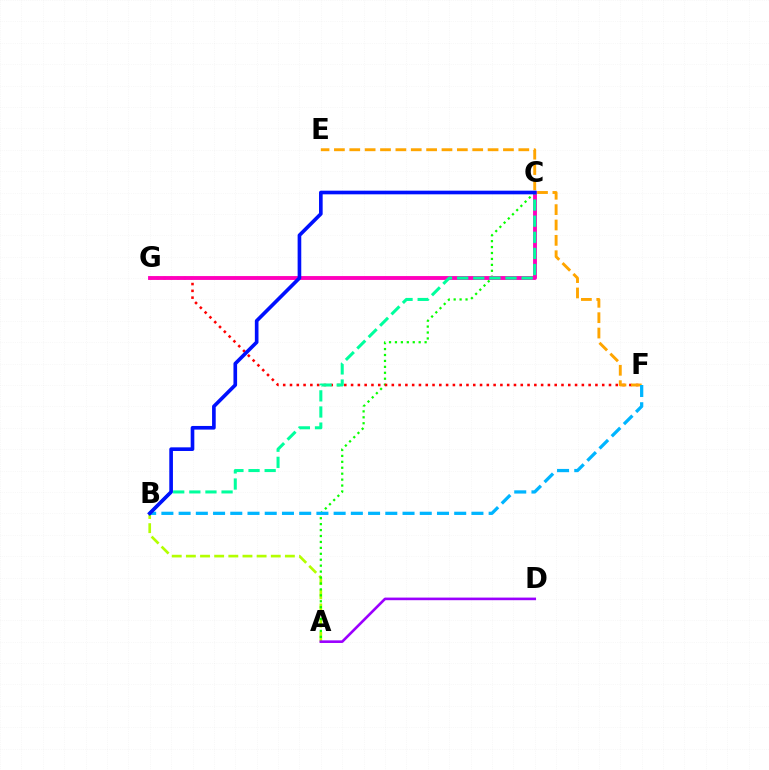{('A', 'B'): [{'color': '#b3ff00', 'line_style': 'dashed', 'thickness': 1.92}], ('A', 'C'): [{'color': '#08ff00', 'line_style': 'dotted', 'thickness': 1.61}], ('F', 'G'): [{'color': '#ff0000', 'line_style': 'dotted', 'thickness': 1.84}], ('E', 'F'): [{'color': '#ffa500', 'line_style': 'dashed', 'thickness': 2.09}], ('C', 'G'): [{'color': '#ff00bd', 'line_style': 'solid', 'thickness': 2.79}], ('A', 'D'): [{'color': '#9b00ff', 'line_style': 'solid', 'thickness': 1.88}], ('B', 'C'): [{'color': '#00ff9d', 'line_style': 'dashed', 'thickness': 2.19}, {'color': '#0010ff', 'line_style': 'solid', 'thickness': 2.62}], ('B', 'F'): [{'color': '#00b5ff', 'line_style': 'dashed', 'thickness': 2.34}]}